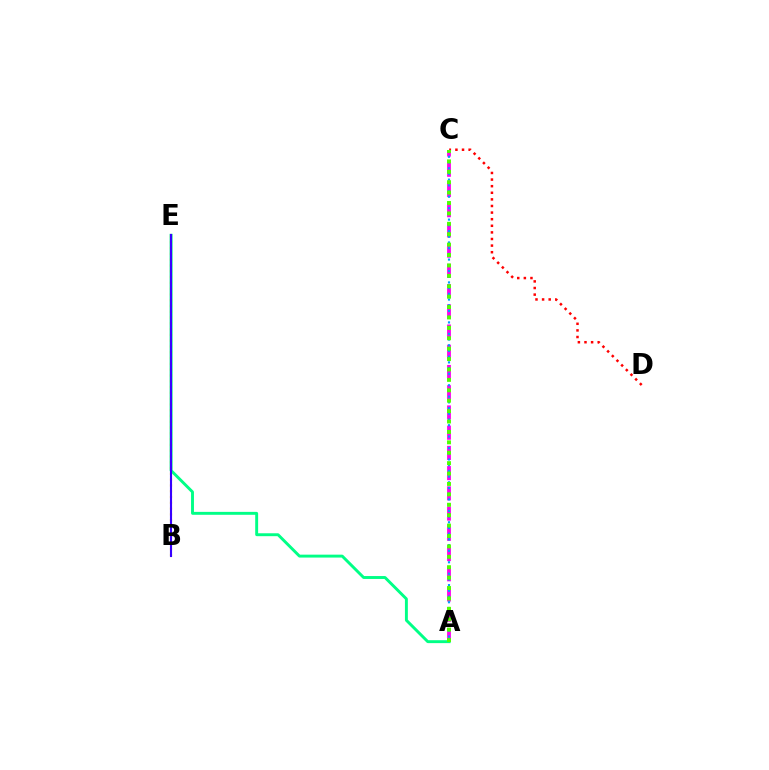{('A', 'C'): [{'color': '#ff00ed', 'line_style': 'dashed', 'thickness': 2.75}, {'color': '#009eff', 'line_style': 'dotted', 'thickness': 1.55}, {'color': '#4fff00', 'line_style': 'dotted', 'thickness': 2.83}], ('A', 'E'): [{'color': '#00ff86', 'line_style': 'solid', 'thickness': 2.1}], ('B', 'E'): [{'color': '#ffd500', 'line_style': 'dotted', 'thickness': 1.57}, {'color': '#3700ff', 'line_style': 'solid', 'thickness': 1.52}], ('C', 'D'): [{'color': '#ff0000', 'line_style': 'dotted', 'thickness': 1.79}]}